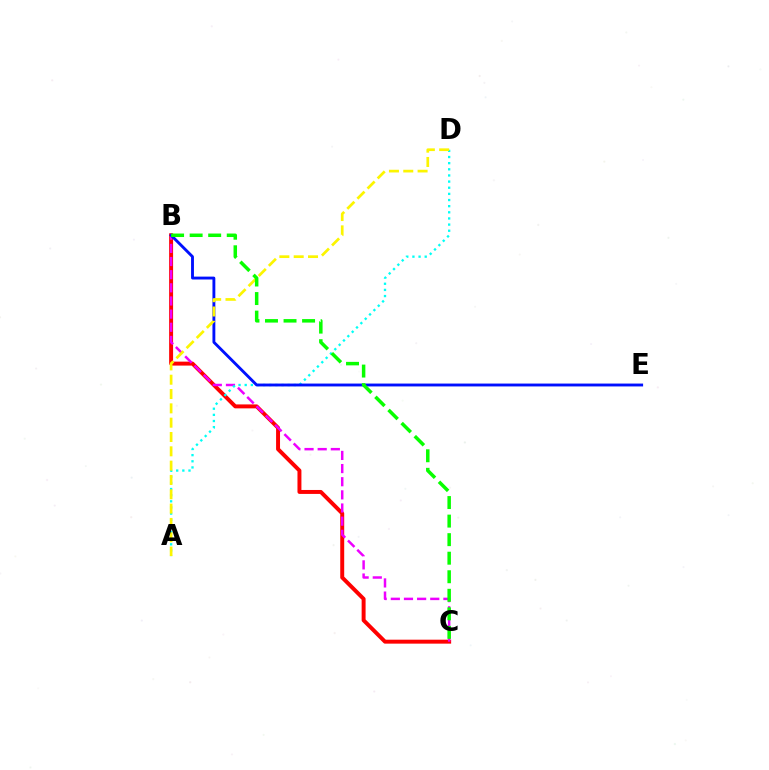{('B', 'C'): [{'color': '#ff0000', 'line_style': 'solid', 'thickness': 2.84}, {'color': '#ee00ff', 'line_style': 'dashed', 'thickness': 1.79}, {'color': '#08ff00', 'line_style': 'dashed', 'thickness': 2.52}], ('A', 'D'): [{'color': '#00fff6', 'line_style': 'dotted', 'thickness': 1.67}, {'color': '#fcf500', 'line_style': 'dashed', 'thickness': 1.95}], ('B', 'E'): [{'color': '#0010ff', 'line_style': 'solid', 'thickness': 2.07}]}